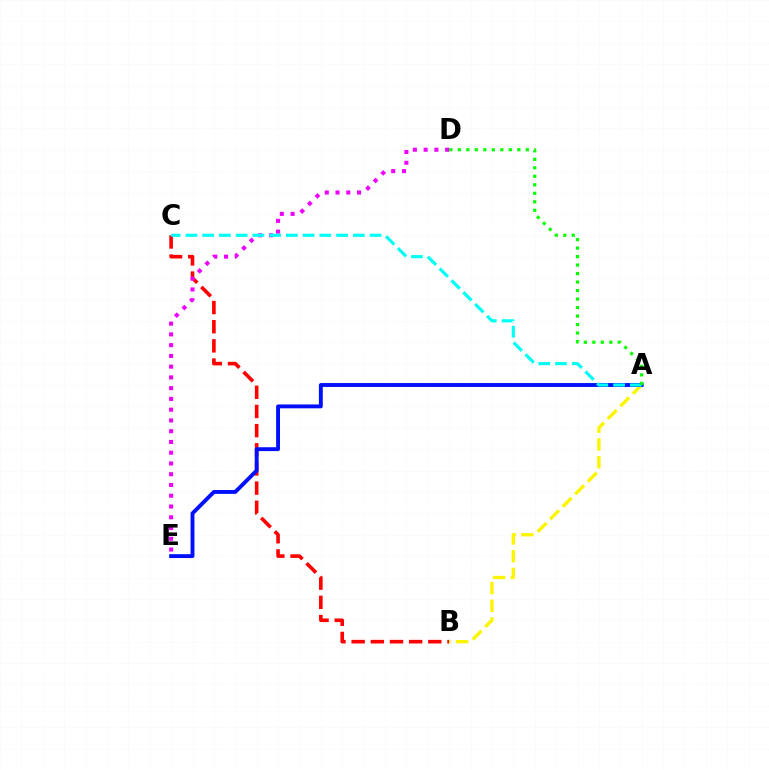{('B', 'C'): [{'color': '#ff0000', 'line_style': 'dashed', 'thickness': 2.6}], ('D', 'E'): [{'color': '#ee00ff', 'line_style': 'dotted', 'thickness': 2.92}], ('A', 'B'): [{'color': '#fcf500', 'line_style': 'dashed', 'thickness': 2.41}], ('A', 'E'): [{'color': '#0010ff', 'line_style': 'solid', 'thickness': 2.79}], ('A', 'C'): [{'color': '#00fff6', 'line_style': 'dashed', 'thickness': 2.27}], ('A', 'D'): [{'color': '#08ff00', 'line_style': 'dotted', 'thickness': 2.31}]}